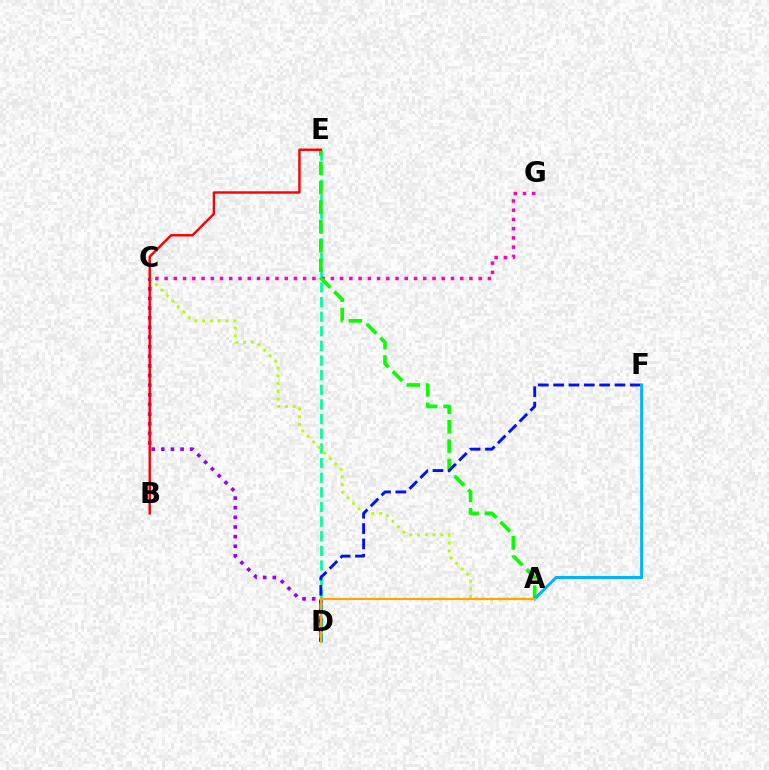{('C', 'D'): [{'color': '#9b00ff', 'line_style': 'dotted', 'thickness': 2.62}], ('D', 'E'): [{'color': '#00ff9d', 'line_style': 'dashed', 'thickness': 1.99}], ('C', 'G'): [{'color': '#ff00bd', 'line_style': 'dotted', 'thickness': 2.51}], ('A', 'E'): [{'color': '#08ff00', 'line_style': 'dashed', 'thickness': 2.64}], ('A', 'C'): [{'color': '#b3ff00', 'line_style': 'dotted', 'thickness': 2.12}], ('D', 'F'): [{'color': '#0010ff', 'line_style': 'dashed', 'thickness': 2.08}], ('B', 'E'): [{'color': '#ff0000', 'line_style': 'solid', 'thickness': 1.76}], ('A', 'F'): [{'color': '#00b5ff', 'line_style': 'solid', 'thickness': 2.2}], ('A', 'D'): [{'color': '#ffa500', 'line_style': 'solid', 'thickness': 1.55}]}